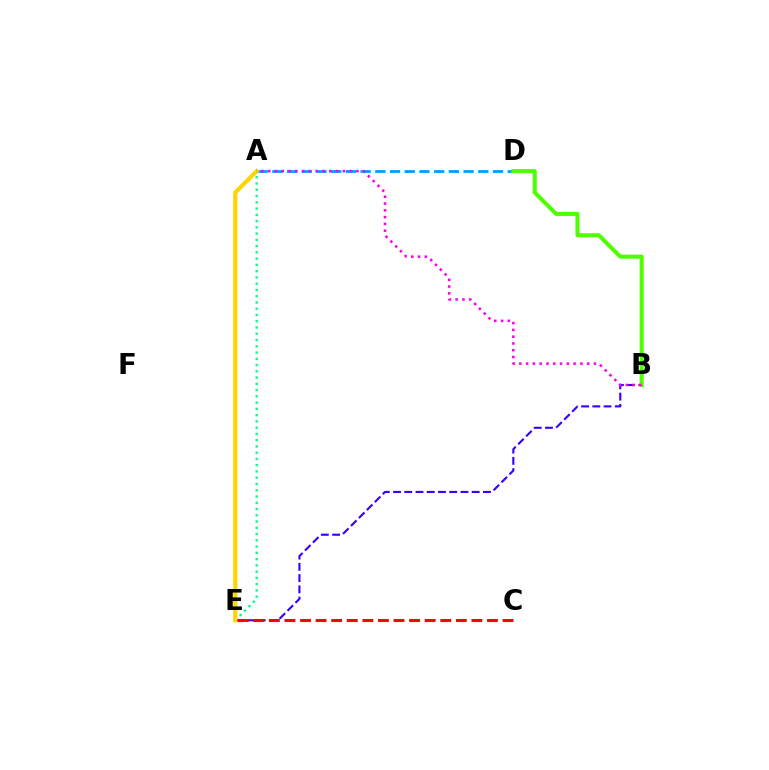{('A', 'D'): [{'color': '#009eff', 'line_style': 'dashed', 'thickness': 2.0}], ('B', 'E'): [{'color': '#3700ff', 'line_style': 'dashed', 'thickness': 1.53}], ('A', 'E'): [{'color': '#00ff86', 'line_style': 'dotted', 'thickness': 1.7}, {'color': '#ffd500', 'line_style': 'solid', 'thickness': 2.97}], ('B', 'D'): [{'color': '#4fff00', 'line_style': 'solid', 'thickness': 2.92}], ('A', 'B'): [{'color': '#ff00ed', 'line_style': 'dotted', 'thickness': 1.84}], ('C', 'E'): [{'color': '#ff0000', 'line_style': 'dashed', 'thickness': 2.12}]}